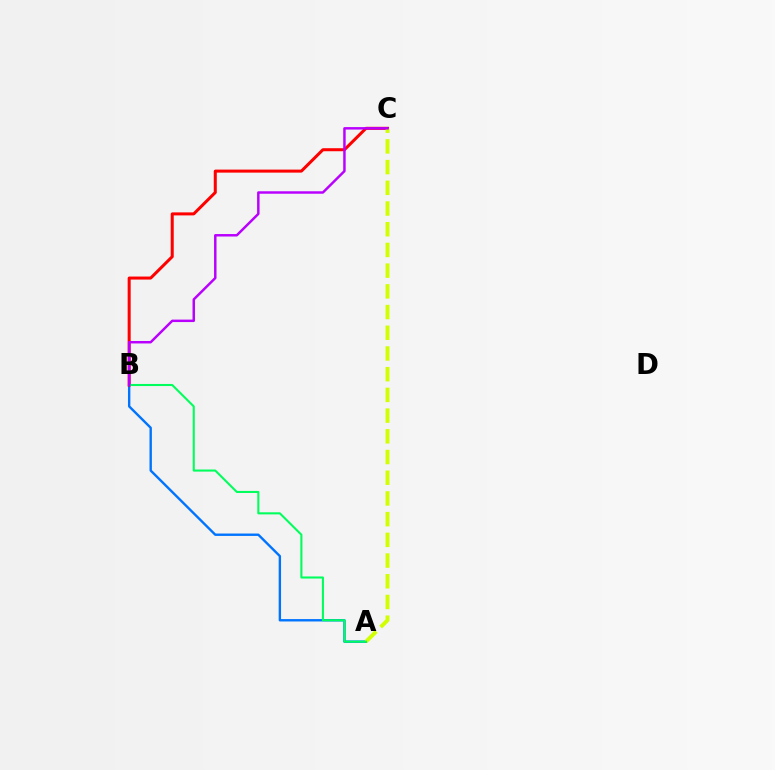{('A', 'B'): [{'color': '#0074ff', 'line_style': 'solid', 'thickness': 1.72}, {'color': '#00ff5c', 'line_style': 'solid', 'thickness': 1.5}], ('B', 'C'): [{'color': '#ff0000', 'line_style': 'solid', 'thickness': 2.18}, {'color': '#b900ff', 'line_style': 'solid', 'thickness': 1.78}], ('A', 'C'): [{'color': '#d1ff00', 'line_style': 'dashed', 'thickness': 2.81}]}